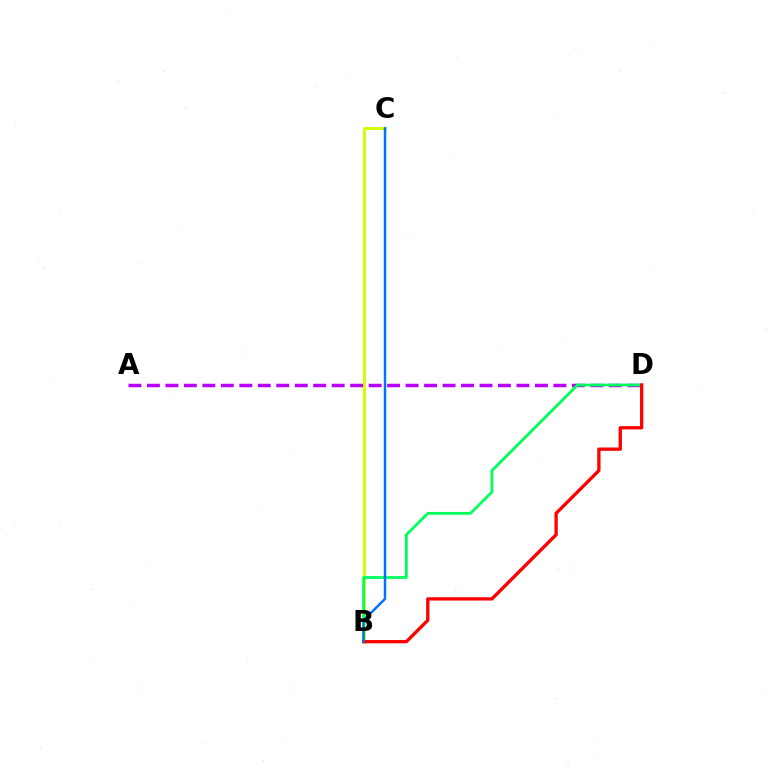{('B', 'C'): [{'color': '#d1ff00', 'line_style': 'solid', 'thickness': 2.07}, {'color': '#0074ff', 'line_style': 'solid', 'thickness': 1.78}], ('A', 'D'): [{'color': '#b900ff', 'line_style': 'dashed', 'thickness': 2.51}], ('B', 'D'): [{'color': '#00ff5c', 'line_style': 'solid', 'thickness': 2.01}, {'color': '#ff0000', 'line_style': 'solid', 'thickness': 2.38}]}